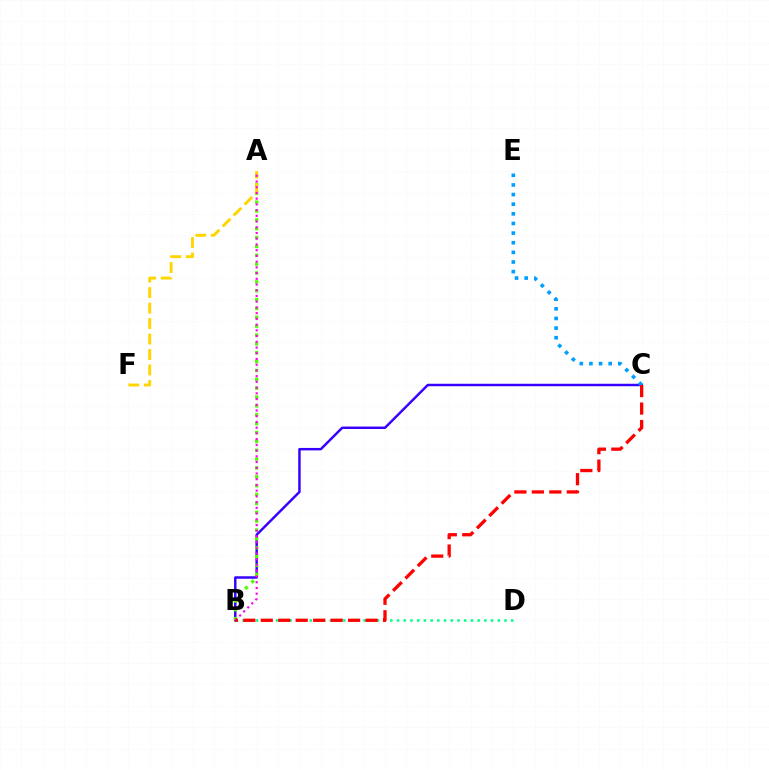{('B', 'D'): [{'color': '#00ff86', 'line_style': 'dotted', 'thickness': 1.82}], ('B', 'C'): [{'color': '#3700ff', 'line_style': 'solid', 'thickness': 1.78}, {'color': '#ff0000', 'line_style': 'dashed', 'thickness': 2.37}], ('A', 'B'): [{'color': '#4fff00', 'line_style': 'dotted', 'thickness': 2.41}, {'color': '#ff00ed', 'line_style': 'dotted', 'thickness': 1.56}], ('A', 'F'): [{'color': '#ffd500', 'line_style': 'dashed', 'thickness': 2.1}], ('C', 'E'): [{'color': '#009eff', 'line_style': 'dotted', 'thickness': 2.62}]}